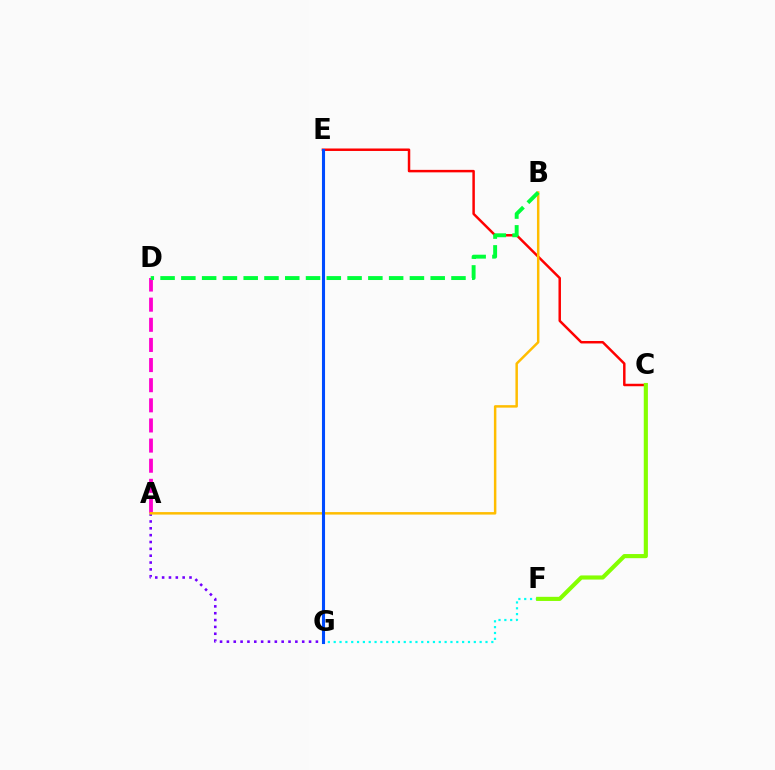{('F', 'G'): [{'color': '#00fff6', 'line_style': 'dotted', 'thickness': 1.59}], ('C', 'E'): [{'color': '#ff0000', 'line_style': 'solid', 'thickness': 1.78}], ('C', 'F'): [{'color': '#84ff00', 'line_style': 'solid', 'thickness': 2.97}], ('A', 'G'): [{'color': '#7200ff', 'line_style': 'dotted', 'thickness': 1.86}], ('A', 'D'): [{'color': '#ff00cf', 'line_style': 'dashed', 'thickness': 2.73}], ('A', 'B'): [{'color': '#ffbd00', 'line_style': 'solid', 'thickness': 1.79}], ('E', 'G'): [{'color': '#004bff', 'line_style': 'solid', 'thickness': 2.22}], ('B', 'D'): [{'color': '#00ff39', 'line_style': 'dashed', 'thickness': 2.82}]}